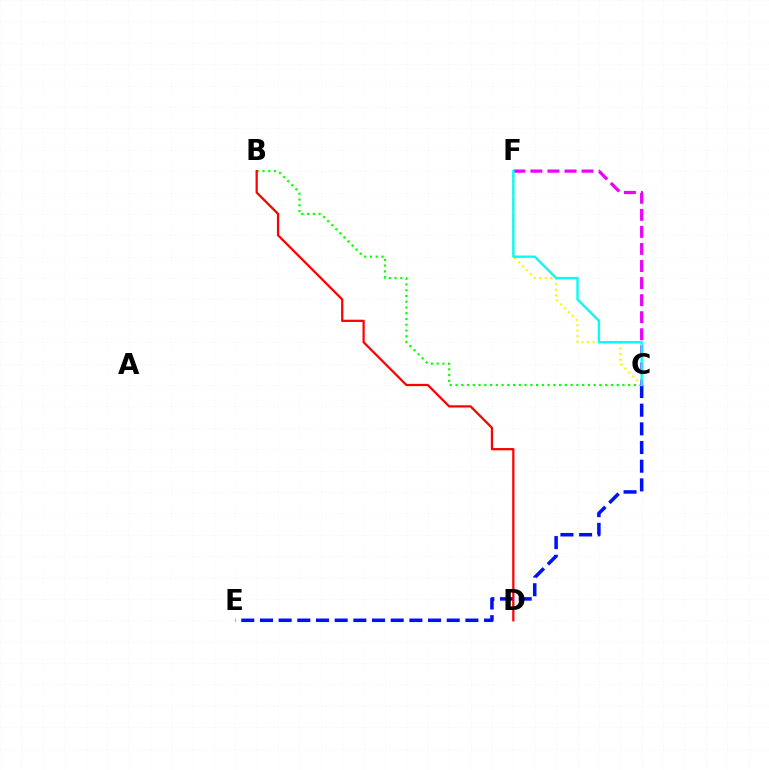{('C', 'F'): [{'color': '#fcf500', 'line_style': 'dotted', 'thickness': 1.5}, {'color': '#ee00ff', 'line_style': 'dashed', 'thickness': 2.32}, {'color': '#00fff6', 'line_style': 'solid', 'thickness': 1.7}], ('C', 'E'): [{'color': '#0010ff', 'line_style': 'dashed', 'thickness': 2.54}], ('B', 'C'): [{'color': '#08ff00', 'line_style': 'dotted', 'thickness': 1.56}], ('B', 'D'): [{'color': '#ff0000', 'line_style': 'solid', 'thickness': 1.62}]}